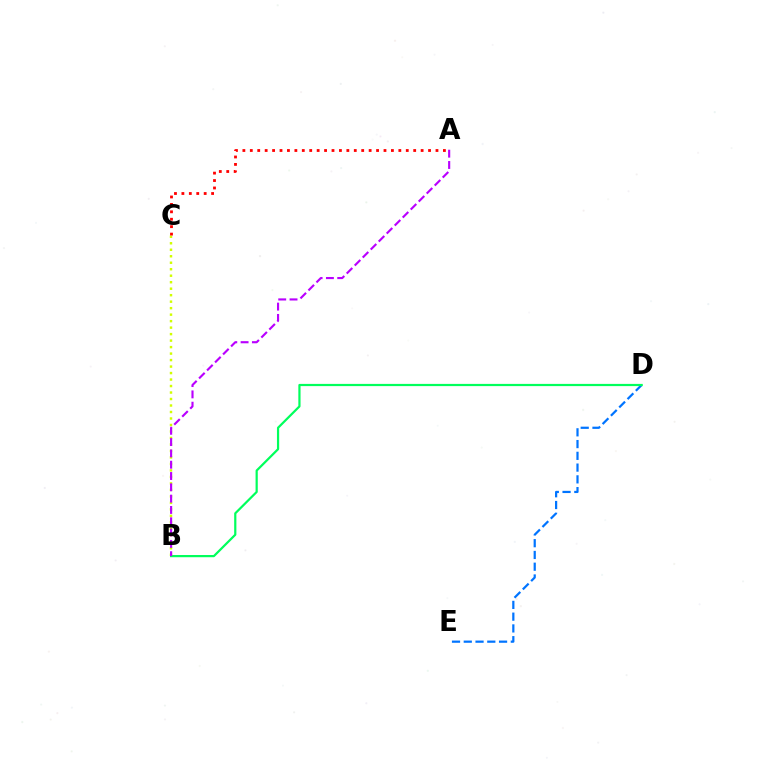{('D', 'E'): [{'color': '#0074ff', 'line_style': 'dashed', 'thickness': 1.6}], ('B', 'D'): [{'color': '#00ff5c', 'line_style': 'solid', 'thickness': 1.59}], ('B', 'C'): [{'color': '#d1ff00', 'line_style': 'dotted', 'thickness': 1.76}], ('A', 'C'): [{'color': '#ff0000', 'line_style': 'dotted', 'thickness': 2.02}], ('A', 'B'): [{'color': '#b900ff', 'line_style': 'dashed', 'thickness': 1.54}]}